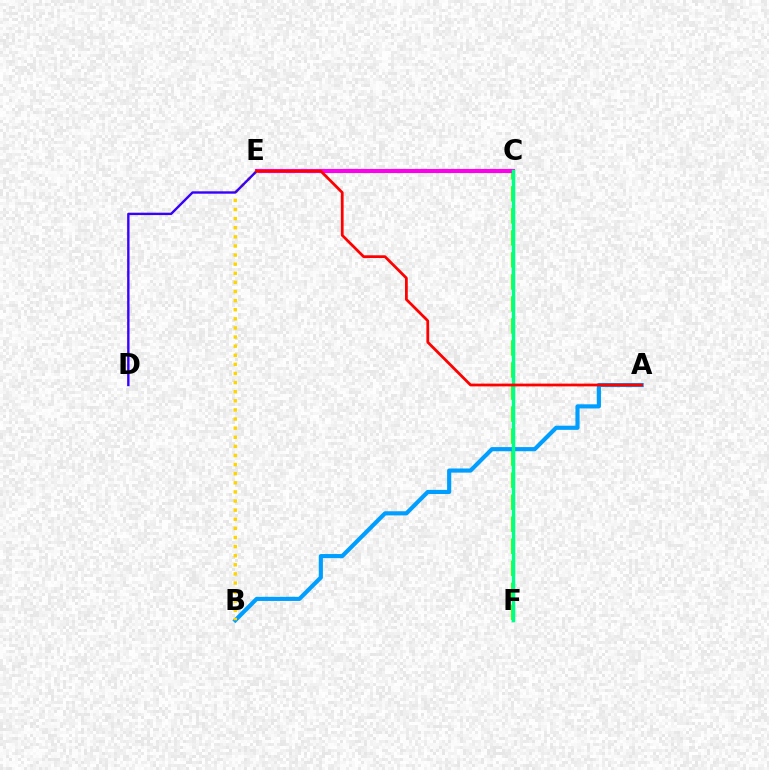{('C', 'F'): [{'color': '#4fff00', 'line_style': 'dashed', 'thickness': 2.99}, {'color': '#00ff86', 'line_style': 'solid', 'thickness': 2.48}], ('C', 'E'): [{'color': '#ff00ed', 'line_style': 'solid', 'thickness': 2.95}], ('A', 'B'): [{'color': '#009eff', 'line_style': 'solid', 'thickness': 2.98}], ('B', 'E'): [{'color': '#ffd500', 'line_style': 'dotted', 'thickness': 2.48}], ('D', 'E'): [{'color': '#3700ff', 'line_style': 'solid', 'thickness': 1.72}], ('A', 'E'): [{'color': '#ff0000', 'line_style': 'solid', 'thickness': 2.0}]}